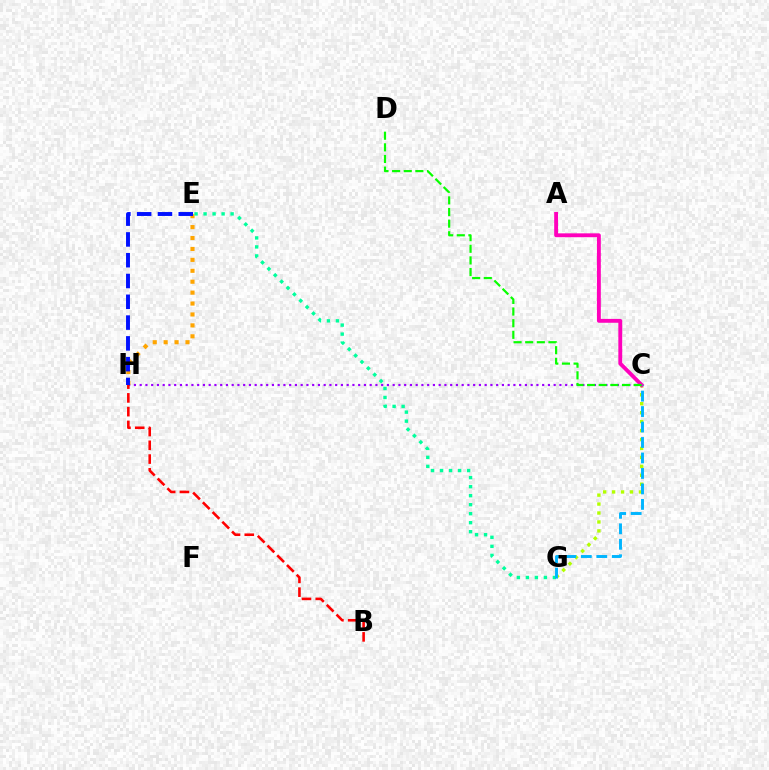{('C', 'G'): [{'color': '#b3ff00', 'line_style': 'dotted', 'thickness': 2.43}, {'color': '#00b5ff', 'line_style': 'dashed', 'thickness': 2.1}], ('C', 'H'): [{'color': '#9b00ff', 'line_style': 'dotted', 'thickness': 1.56}], ('A', 'C'): [{'color': '#ff00bd', 'line_style': 'solid', 'thickness': 2.78}], ('E', 'H'): [{'color': '#ffa500', 'line_style': 'dotted', 'thickness': 2.97}, {'color': '#0010ff', 'line_style': 'dashed', 'thickness': 2.82}], ('E', 'G'): [{'color': '#00ff9d', 'line_style': 'dotted', 'thickness': 2.45}], ('C', 'D'): [{'color': '#08ff00', 'line_style': 'dashed', 'thickness': 1.58}], ('B', 'H'): [{'color': '#ff0000', 'line_style': 'dashed', 'thickness': 1.87}]}